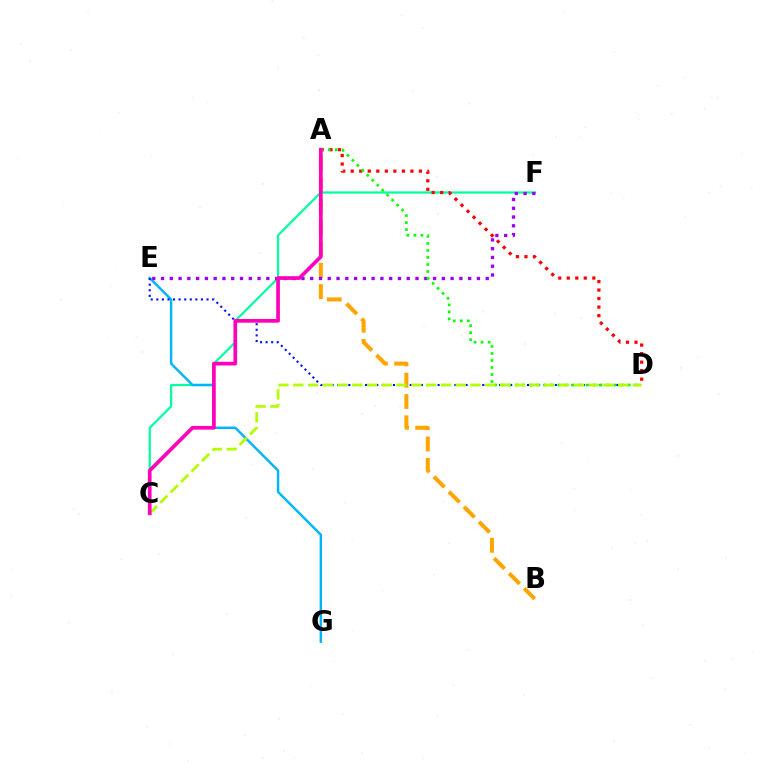{('C', 'F'): [{'color': '#00ff9d', 'line_style': 'solid', 'thickness': 1.6}], ('A', 'D'): [{'color': '#ff0000', 'line_style': 'dotted', 'thickness': 2.32}, {'color': '#08ff00', 'line_style': 'dotted', 'thickness': 1.91}], ('A', 'B'): [{'color': '#ffa500', 'line_style': 'dashed', 'thickness': 2.89}], ('E', 'G'): [{'color': '#00b5ff', 'line_style': 'solid', 'thickness': 1.75}], ('D', 'E'): [{'color': '#0010ff', 'line_style': 'dotted', 'thickness': 1.52}], ('E', 'F'): [{'color': '#9b00ff', 'line_style': 'dotted', 'thickness': 2.38}], ('C', 'D'): [{'color': '#b3ff00', 'line_style': 'dashed', 'thickness': 2.01}], ('A', 'C'): [{'color': '#ff00bd', 'line_style': 'solid', 'thickness': 2.66}]}